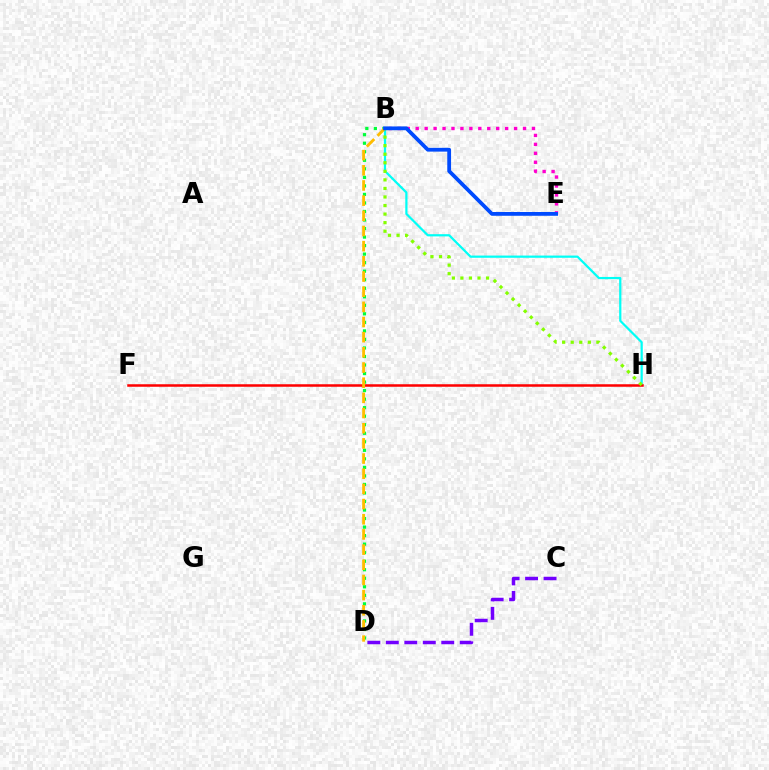{('C', 'D'): [{'color': '#7200ff', 'line_style': 'dashed', 'thickness': 2.51}], ('B', 'E'): [{'color': '#ff00cf', 'line_style': 'dotted', 'thickness': 2.43}, {'color': '#004bff', 'line_style': 'solid', 'thickness': 2.72}], ('B', 'D'): [{'color': '#00ff39', 'line_style': 'dotted', 'thickness': 2.32}, {'color': '#ffbd00', 'line_style': 'dashed', 'thickness': 2.06}], ('B', 'H'): [{'color': '#00fff6', 'line_style': 'solid', 'thickness': 1.6}, {'color': '#84ff00', 'line_style': 'dotted', 'thickness': 2.32}], ('F', 'H'): [{'color': '#ff0000', 'line_style': 'solid', 'thickness': 1.81}]}